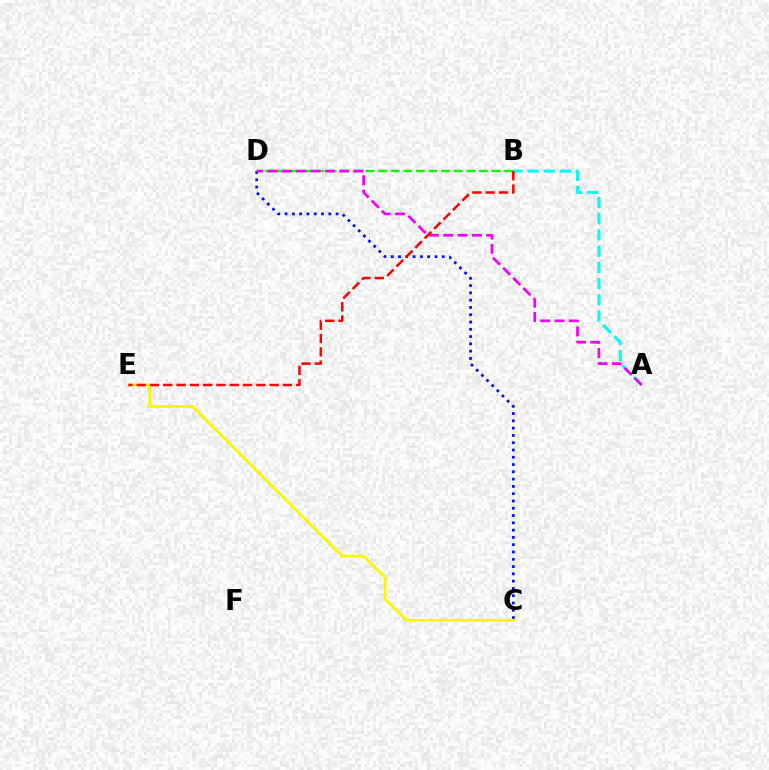{('C', 'D'): [{'color': '#0010ff', 'line_style': 'dotted', 'thickness': 1.98}], ('B', 'D'): [{'color': '#08ff00', 'line_style': 'dashed', 'thickness': 1.71}], ('A', 'B'): [{'color': '#00fff6', 'line_style': 'dashed', 'thickness': 2.2}], ('C', 'E'): [{'color': '#fcf500', 'line_style': 'solid', 'thickness': 2.0}], ('A', 'D'): [{'color': '#ee00ff', 'line_style': 'dashed', 'thickness': 1.94}], ('B', 'E'): [{'color': '#ff0000', 'line_style': 'dashed', 'thickness': 1.81}]}